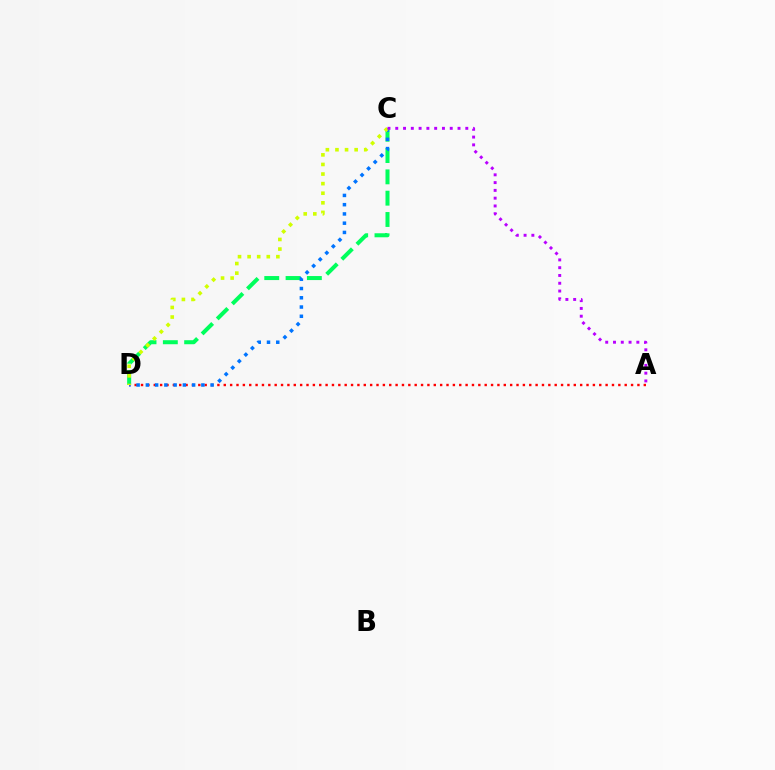{('A', 'D'): [{'color': '#ff0000', 'line_style': 'dotted', 'thickness': 1.73}], ('C', 'D'): [{'color': '#00ff5c', 'line_style': 'dashed', 'thickness': 2.9}, {'color': '#0074ff', 'line_style': 'dotted', 'thickness': 2.51}, {'color': '#d1ff00', 'line_style': 'dotted', 'thickness': 2.61}], ('A', 'C'): [{'color': '#b900ff', 'line_style': 'dotted', 'thickness': 2.11}]}